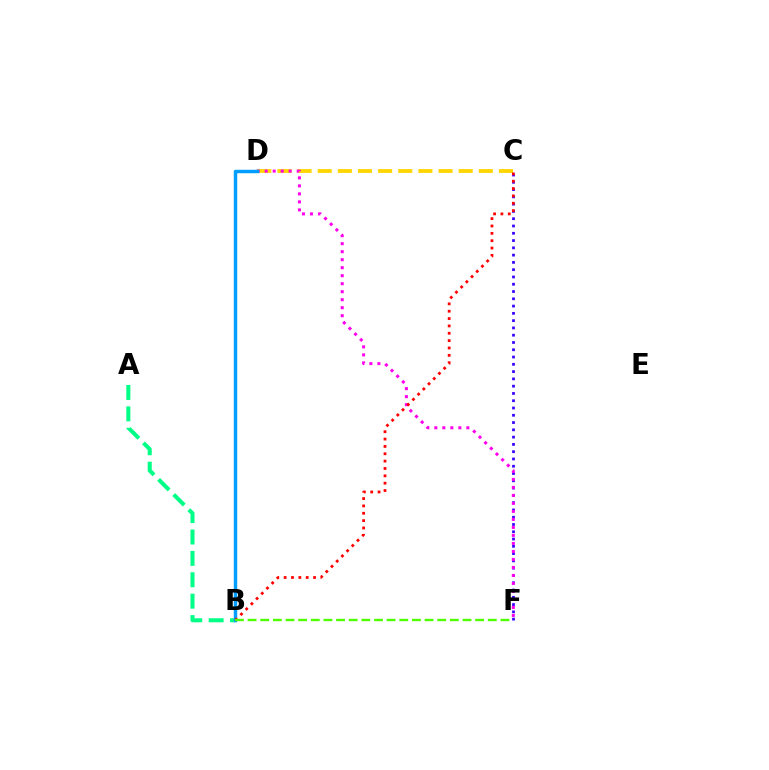{('C', 'F'): [{'color': '#3700ff', 'line_style': 'dotted', 'thickness': 1.98}], ('A', 'B'): [{'color': '#00ff86', 'line_style': 'dashed', 'thickness': 2.91}], ('C', 'D'): [{'color': '#ffd500', 'line_style': 'dashed', 'thickness': 2.74}], ('D', 'F'): [{'color': '#ff00ed', 'line_style': 'dotted', 'thickness': 2.17}], ('B', 'D'): [{'color': '#009eff', 'line_style': 'solid', 'thickness': 2.48}], ('B', 'C'): [{'color': '#ff0000', 'line_style': 'dotted', 'thickness': 2.0}], ('B', 'F'): [{'color': '#4fff00', 'line_style': 'dashed', 'thickness': 1.72}]}